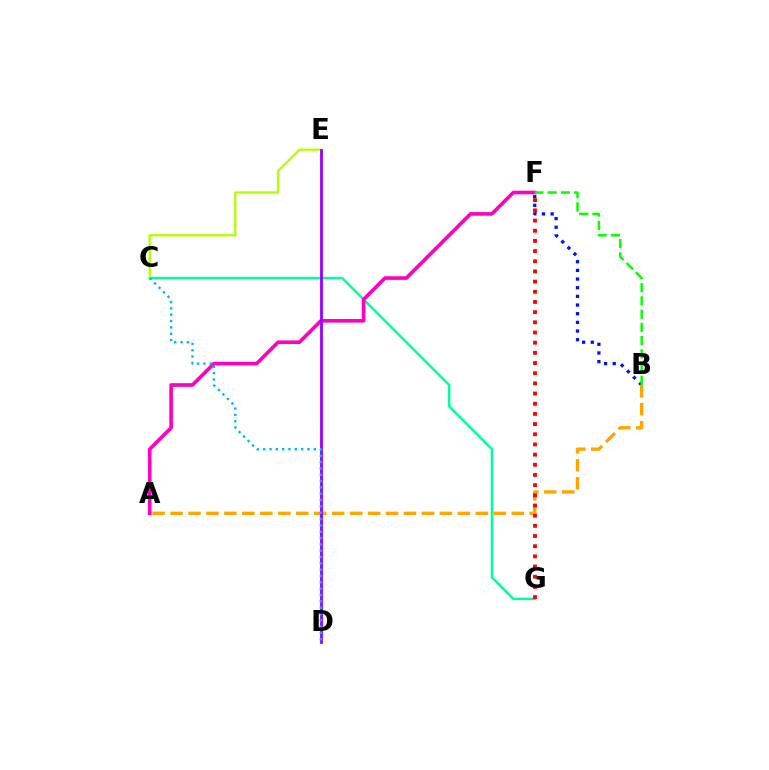{('C', 'G'): [{'color': '#00ff9d', 'line_style': 'solid', 'thickness': 1.78}], ('A', 'F'): [{'color': '#ff00bd', 'line_style': 'solid', 'thickness': 2.61}], ('B', 'F'): [{'color': '#0010ff', 'line_style': 'dotted', 'thickness': 2.35}, {'color': '#08ff00', 'line_style': 'dashed', 'thickness': 1.8}], ('A', 'B'): [{'color': '#ffa500', 'line_style': 'dashed', 'thickness': 2.44}], ('F', 'G'): [{'color': '#ff0000', 'line_style': 'dotted', 'thickness': 2.76}], ('C', 'E'): [{'color': '#b3ff00', 'line_style': 'solid', 'thickness': 1.68}], ('D', 'E'): [{'color': '#9b00ff', 'line_style': 'solid', 'thickness': 2.03}], ('C', 'D'): [{'color': '#00b5ff', 'line_style': 'dotted', 'thickness': 1.72}]}